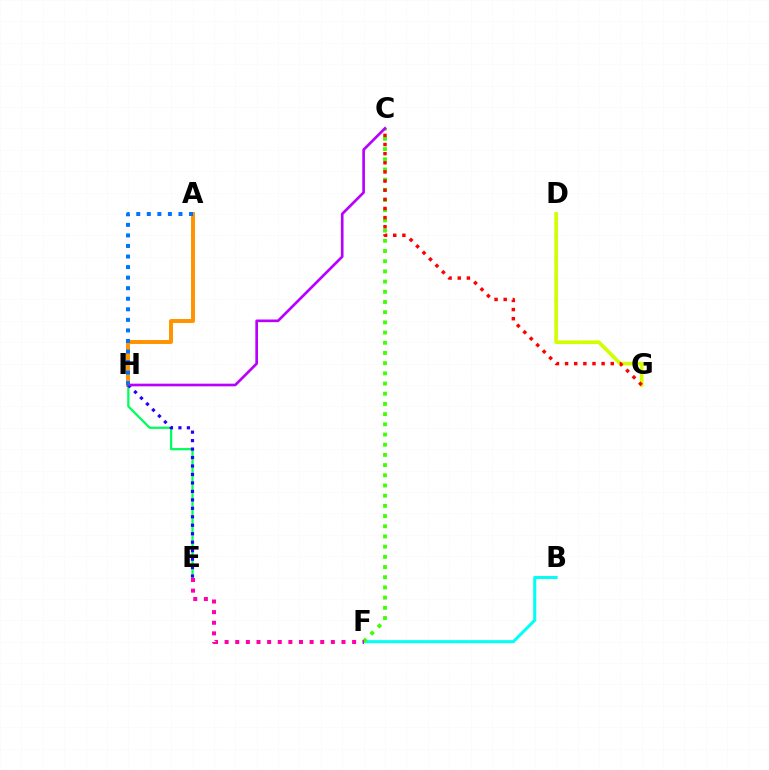{('A', 'H'): [{'color': '#ff9400', 'line_style': 'solid', 'thickness': 2.84}, {'color': '#0074ff', 'line_style': 'dotted', 'thickness': 2.87}], ('E', 'H'): [{'color': '#00ff5c', 'line_style': 'solid', 'thickness': 1.62}, {'color': '#2500ff', 'line_style': 'dotted', 'thickness': 2.3}], ('B', 'F'): [{'color': '#00fff6', 'line_style': 'solid', 'thickness': 2.19}], ('C', 'F'): [{'color': '#3dff00', 'line_style': 'dotted', 'thickness': 2.77}], ('E', 'F'): [{'color': '#ff00ac', 'line_style': 'dotted', 'thickness': 2.89}], ('C', 'H'): [{'color': '#b900ff', 'line_style': 'solid', 'thickness': 1.92}], ('D', 'G'): [{'color': '#d1ff00', 'line_style': 'solid', 'thickness': 2.62}], ('C', 'G'): [{'color': '#ff0000', 'line_style': 'dotted', 'thickness': 2.48}]}